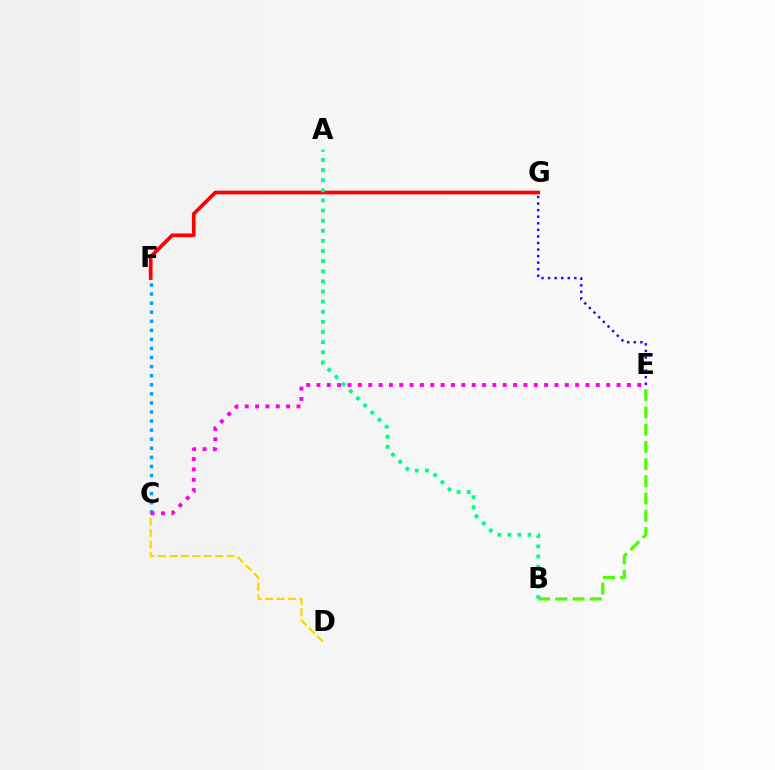{('C', 'D'): [{'color': '#ffd500', 'line_style': 'dashed', 'thickness': 1.55}], ('B', 'E'): [{'color': '#4fff00', 'line_style': 'dashed', 'thickness': 2.34}], ('F', 'G'): [{'color': '#ff0000', 'line_style': 'solid', 'thickness': 2.67}], ('C', 'F'): [{'color': '#009eff', 'line_style': 'dotted', 'thickness': 2.46}], ('A', 'B'): [{'color': '#00ff86', 'line_style': 'dotted', 'thickness': 2.75}], ('E', 'G'): [{'color': '#3700ff', 'line_style': 'dotted', 'thickness': 1.78}], ('C', 'E'): [{'color': '#ff00ed', 'line_style': 'dotted', 'thickness': 2.81}]}